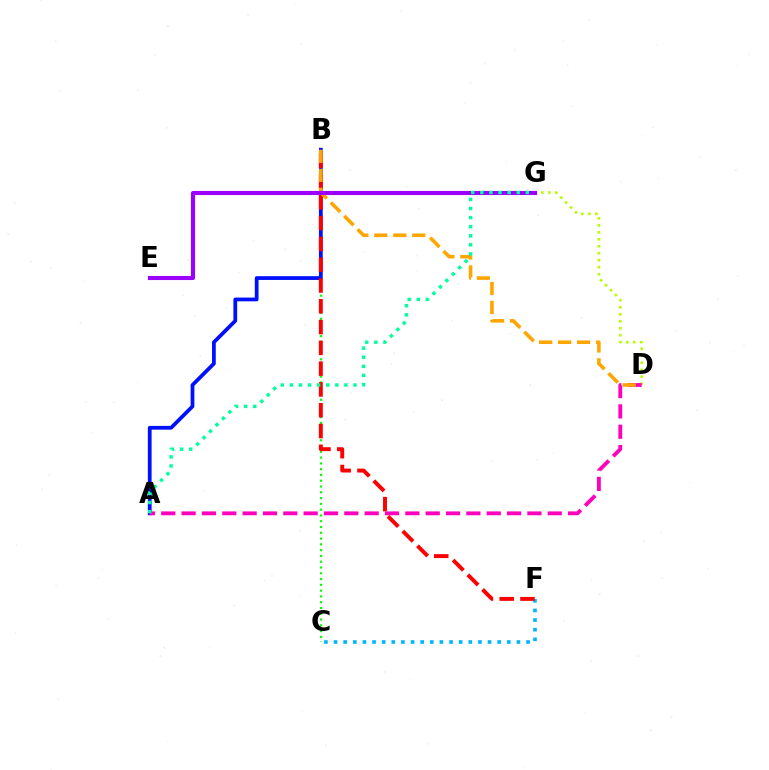{('D', 'G'): [{'color': '#b3ff00', 'line_style': 'dotted', 'thickness': 1.9}], ('B', 'C'): [{'color': '#08ff00', 'line_style': 'dotted', 'thickness': 1.57}], ('A', 'B'): [{'color': '#0010ff', 'line_style': 'solid', 'thickness': 2.71}], ('A', 'D'): [{'color': '#ff00bd', 'line_style': 'dashed', 'thickness': 2.76}], ('C', 'F'): [{'color': '#00b5ff', 'line_style': 'dotted', 'thickness': 2.62}], ('B', 'F'): [{'color': '#ff0000', 'line_style': 'dashed', 'thickness': 2.82}], ('B', 'D'): [{'color': '#ffa500', 'line_style': 'dashed', 'thickness': 2.58}], ('E', 'G'): [{'color': '#9b00ff', 'line_style': 'solid', 'thickness': 2.96}], ('A', 'G'): [{'color': '#00ff9d', 'line_style': 'dotted', 'thickness': 2.47}]}